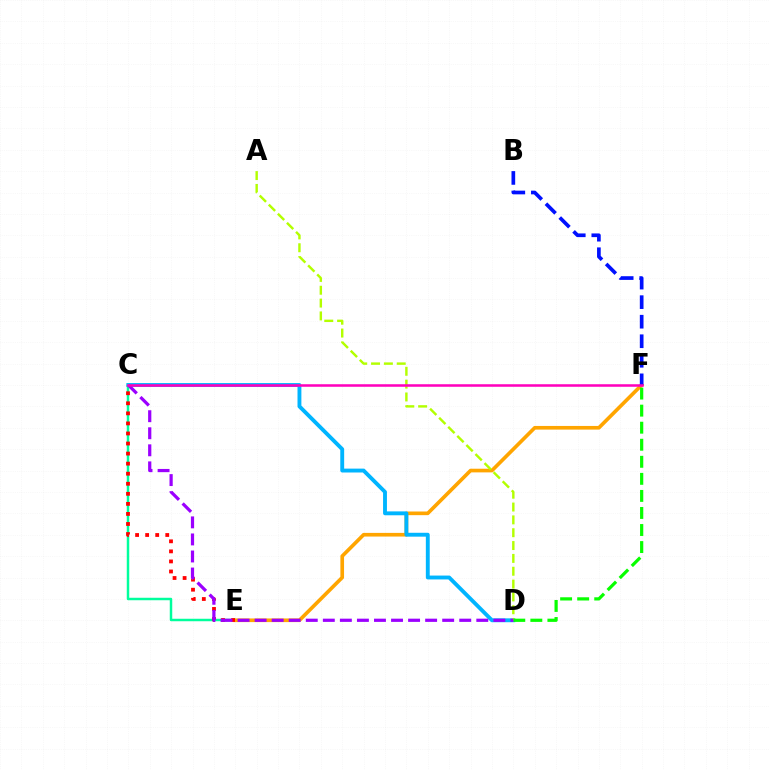{('C', 'E'): [{'color': '#00ff9d', 'line_style': 'solid', 'thickness': 1.78}, {'color': '#ff0000', 'line_style': 'dotted', 'thickness': 2.73}], ('E', 'F'): [{'color': '#ffa500', 'line_style': 'solid', 'thickness': 2.63}], ('C', 'D'): [{'color': '#00b5ff', 'line_style': 'solid', 'thickness': 2.79}, {'color': '#9b00ff', 'line_style': 'dashed', 'thickness': 2.32}], ('A', 'D'): [{'color': '#b3ff00', 'line_style': 'dashed', 'thickness': 1.74}], ('D', 'F'): [{'color': '#08ff00', 'line_style': 'dashed', 'thickness': 2.32}], ('B', 'F'): [{'color': '#0010ff', 'line_style': 'dashed', 'thickness': 2.65}], ('C', 'F'): [{'color': '#ff00bd', 'line_style': 'solid', 'thickness': 1.83}]}